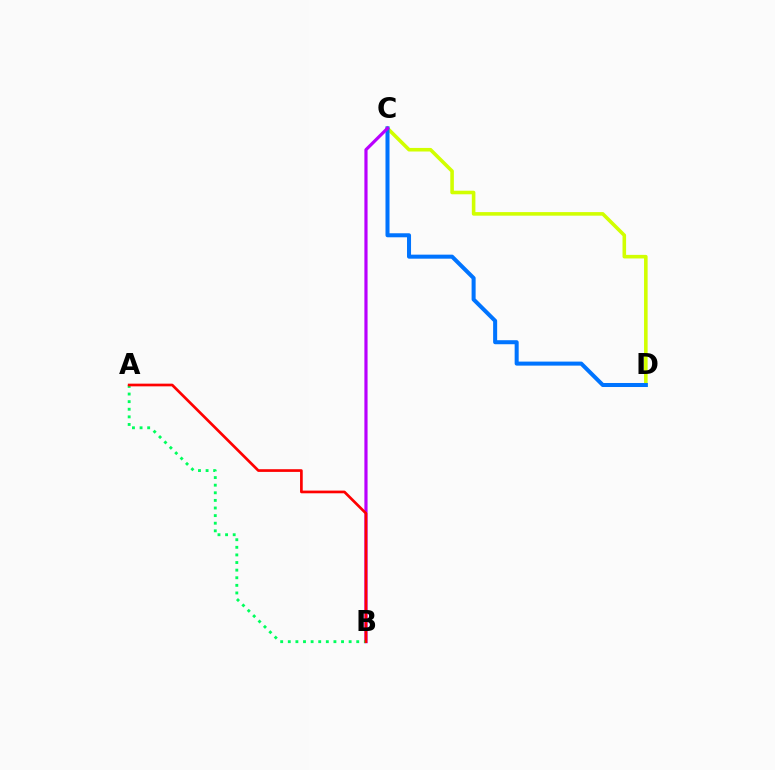{('C', 'D'): [{'color': '#d1ff00', 'line_style': 'solid', 'thickness': 2.57}, {'color': '#0074ff', 'line_style': 'solid', 'thickness': 2.9}], ('B', 'C'): [{'color': '#b900ff', 'line_style': 'solid', 'thickness': 2.29}], ('A', 'B'): [{'color': '#00ff5c', 'line_style': 'dotted', 'thickness': 2.07}, {'color': '#ff0000', 'line_style': 'solid', 'thickness': 1.94}]}